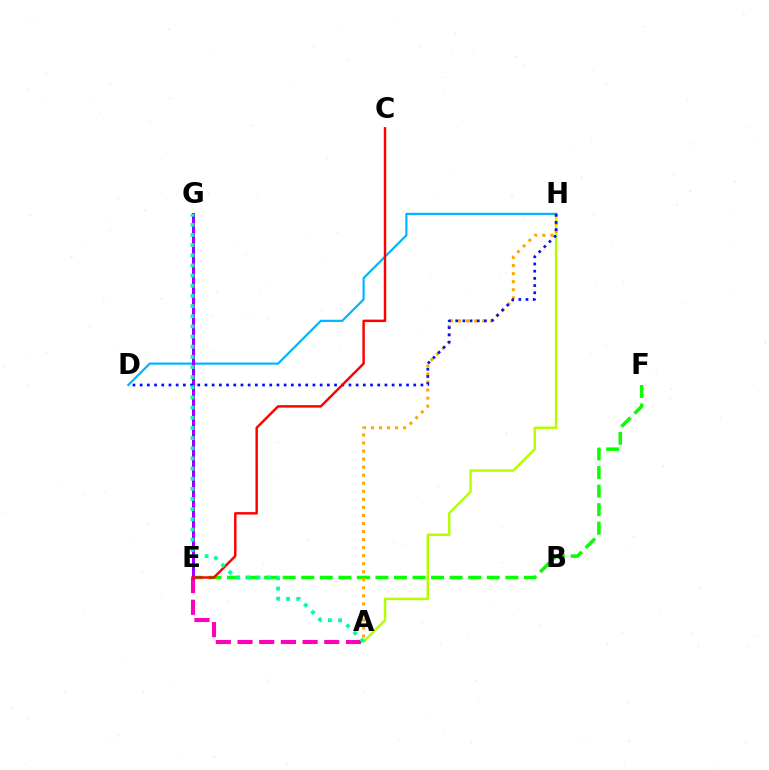{('A', 'H'): [{'color': '#b3ff00', 'line_style': 'solid', 'thickness': 1.77}, {'color': '#ffa500', 'line_style': 'dotted', 'thickness': 2.19}], ('A', 'E'): [{'color': '#ff00bd', 'line_style': 'dashed', 'thickness': 2.95}], ('D', 'H'): [{'color': '#00b5ff', 'line_style': 'solid', 'thickness': 1.57}, {'color': '#0010ff', 'line_style': 'dotted', 'thickness': 1.96}], ('E', 'F'): [{'color': '#08ff00', 'line_style': 'dashed', 'thickness': 2.52}], ('E', 'G'): [{'color': '#9b00ff', 'line_style': 'solid', 'thickness': 2.16}], ('C', 'E'): [{'color': '#ff0000', 'line_style': 'solid', 'thickness': 1.76}], ('A', 'G'): [{'color': '#00ff9d', 'line_style': 'dotted', 'thickness': 2.76}]}